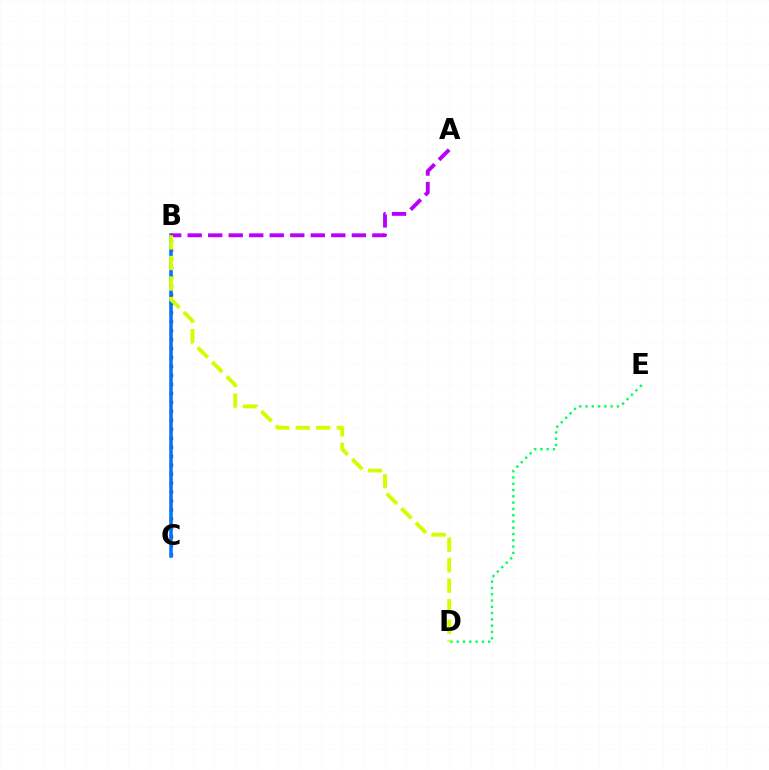{('B', 'C'): [{'color': '#ff0000', 'line_style': 'dotted', 'thickness': 2.44}, {'color': '#0074ff', 'line_style': 'solid', 'thickness': 2.54}], ('D', 'E'): [{'color': '#00ff5c', 'line_style': 'dotted', 'thickness': 1.71}], ('A', 'B'): [{'color': '#b900ff', 'line_style': 'dashed', 'thickness': 2.79}], ('B', 'D'): [{'color': '#d1ff00', 'line_style': 'dashed', 'thickness': 2.79}]}